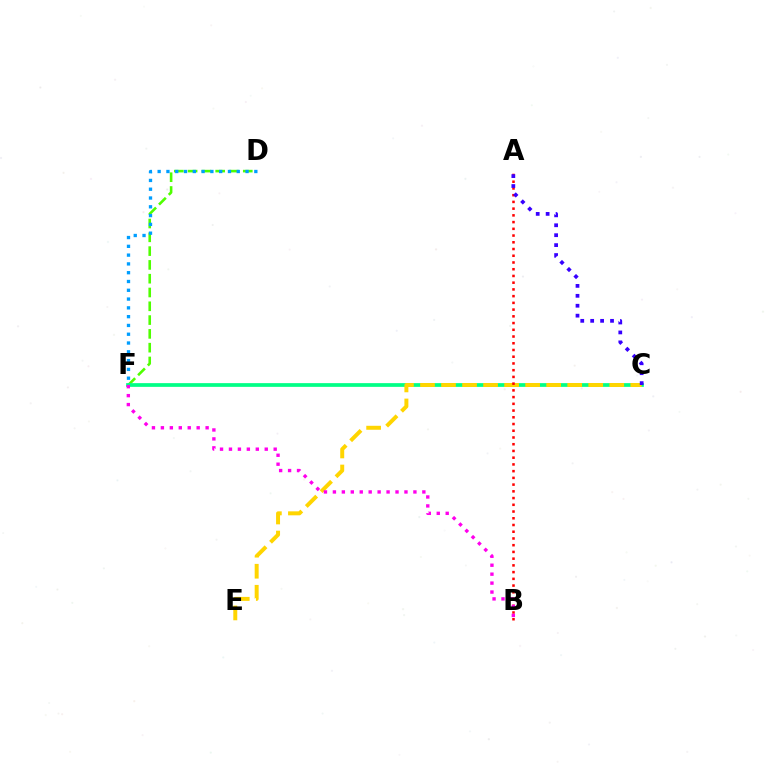{('D', 'F'): [{'color': '#4fff00', 'line_style': 'dashed', 'thickness': 1.87}, {'color': '#009eff', 'line_style': 'dotted', 'thickness': 2.39}], ('C', 'F'): [{'color': '#00ff86', 'line_style': 'solid', 'thickness': 2.67}], ('C', 'E'): [{'color': '#ffd500', 'line_style': 'dashed', 'thickness': 2.86}], ('A', 'B'): [{'color': '#ff0000', 'line_style': 'dotted', 'thickness': 1.83}], ('B', 'F'): [{'color': '#ff00ed', 'line_style': 'dotted', 'thickness': 2.43}], ('A', 'C'): [{'color': '#3700ff', 'line_style': 'dotted', 'thickness': 2.7}]}